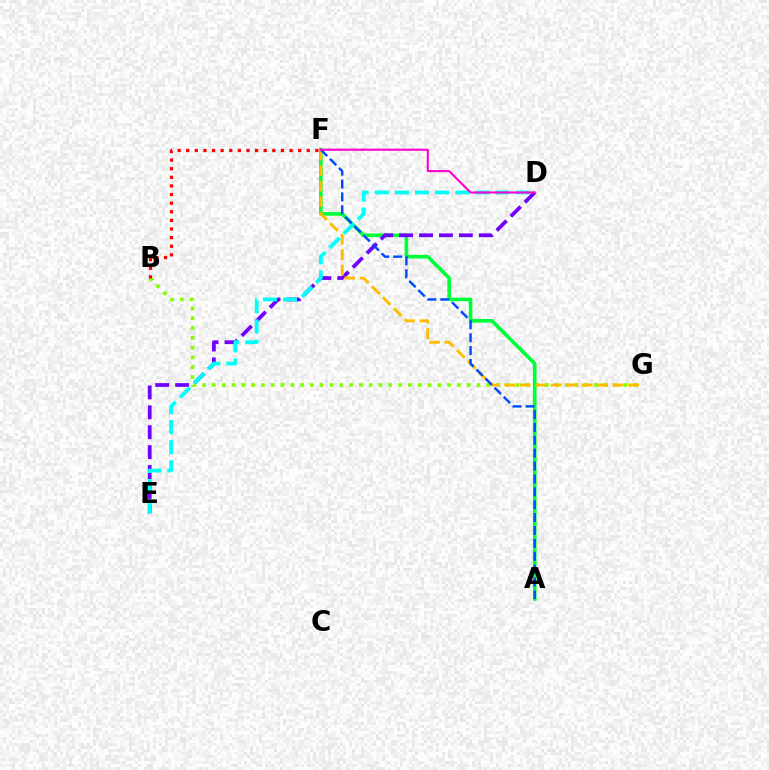{('B', 'G'): [{'color': '#84ff00', 'line_style': 'dotted', 'thickness': 2.66}], ('A', 'F'): [{'color': '#00ff39', 'line_style': 'solid', 'thickness': 2.62}, {'color': '#004bff', 'line_style': 'dashed', 'thickness': 1.75}], ('D', 'E'): [{'color': '#7200ff', 'line_style': 'dashed', 'thickness': 2.7}, {'color': '#00fff6', 'line_style': 'dashed', 'thickness': 2.73}], ('F', 'G'): [{'color': '#ffbd00', 'line_style': 'dashed', 'thickness': 2.1}], ('B', 'F'): [{'color': '#ff0000', 'line_style': 'dotted', 'thickness': 2.34}], ('D', 'F'): [{'color': '#ff00cf', 'line_style': 'solid', 'thickness': 1.51}]}